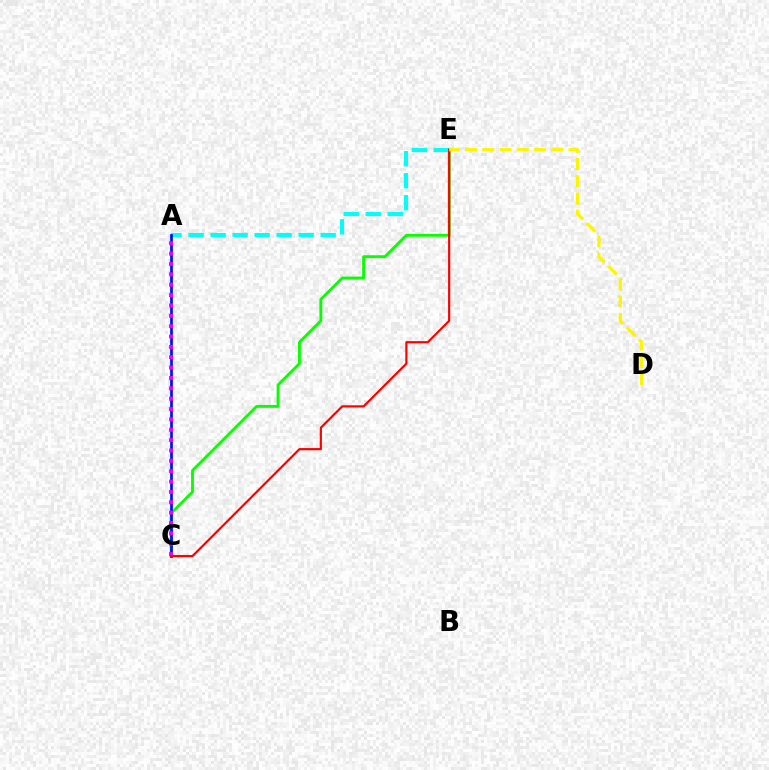{('C', 'E'): [{'color': '#08ff00', 'line_style': 'solid', 'thickness': 2.07}, {'color': '#ff0000', 'line_style': 'solid', 'thickness': 1.58}], ('A', 'E'): [{'color': '#00fff6', 'line_style': 'dashed', 'thickness': 2.99}], ('A', 'C'): [{'color': '#0010ff', 'line_style': 'solid', 'thickness': 1.95}, {'color': '#ee00ff', 'line_style': 'dotted', 'thickness': 2.81}], ('D', 'E'): [{'color': '#fcf500', 'line_style': 'dashed', 'thickness': 2.34}]}